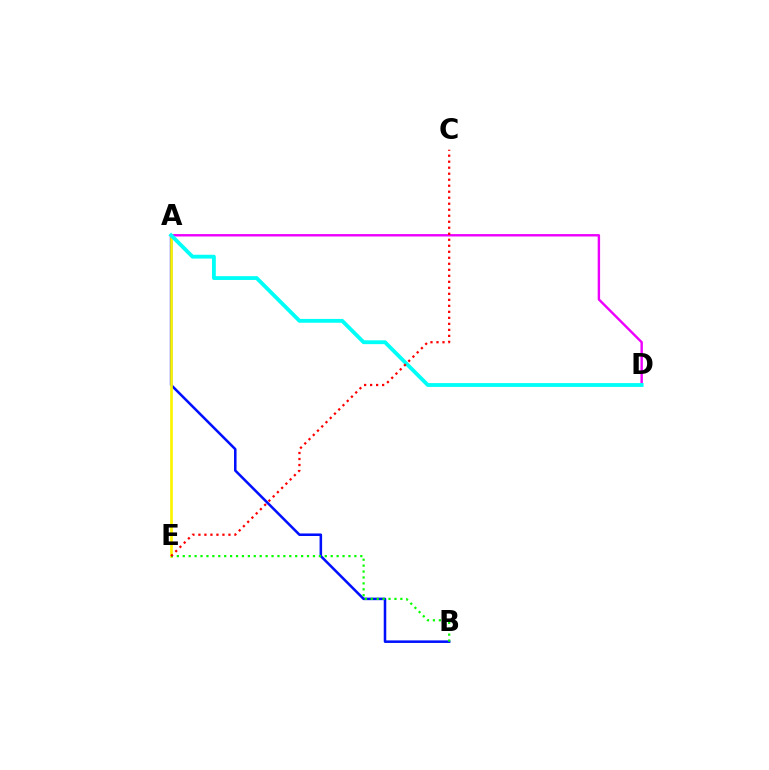{('A', 'B'): [{'color': '#0010ff', 'line_style': 'solid', 'thickness': 1.83}], ('A', 'D'): [{'color': '#ee00ff', 'line_style': 'solid', 'thickness': 1.73}, {'color': '#00fff6', 'line_style': 'solid', 'thickness': 2.76}], ('A', 'E'): [{'color': '#fcf500', 'line_style': 'solid', 'thickness': 1.92}], ('B', 'E'): [{'color': '#08ff00', 'line_style': 'dotted', 'thickness': 1.61}], ('C', 'E'): [{'color': '#ff0000', 'line_style': 'dotted', 'thickness': 1.63}]}